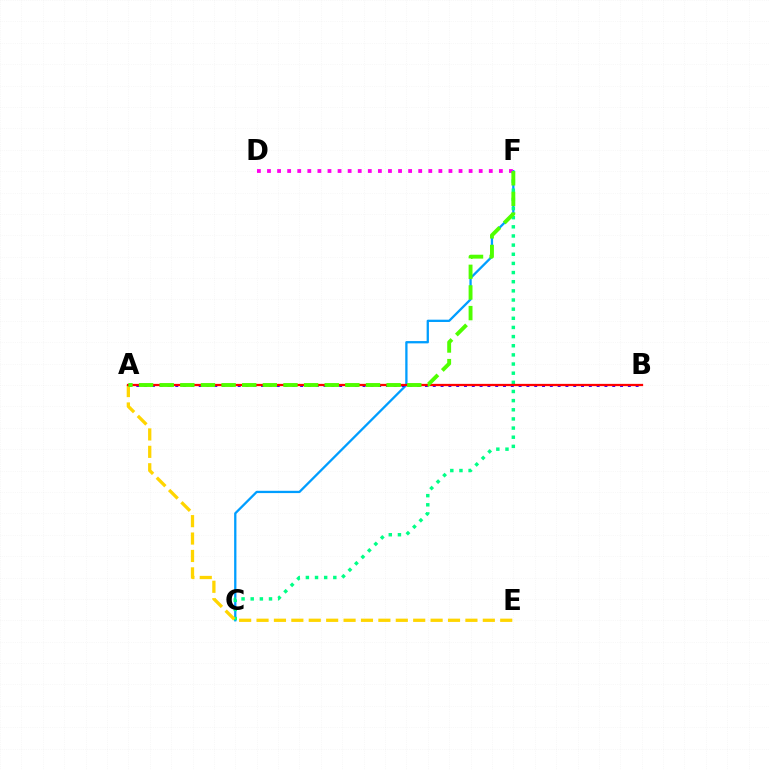{('C', 'F'): [{'color': '#009eff', 'line_style': 'solid', 'thickness': 1.65}, {'color': '#00ff86', 'line_style': 'dotted', 'thickness': 2.49}], ('A', 'B'): [{'color': '#3700ff', 'line_style': 'dotted', 'thickness': 2.12}, {'color': '#ff0000', 'line_style': 'solid', 'thickness': 1.63}], ('D', 'F'): [{'color': '#ff00ed', 'line_style': 'dotted', 'thickness': 2.74}], ('A', 'E'): [{'color': '#ffd500', 'line_style': 'dashed', 'thickness': 2.36}], ('A', 'F'): [{'color': '#4fff00', 'line_style': 'dashed', 'thickness': 2.8}]}